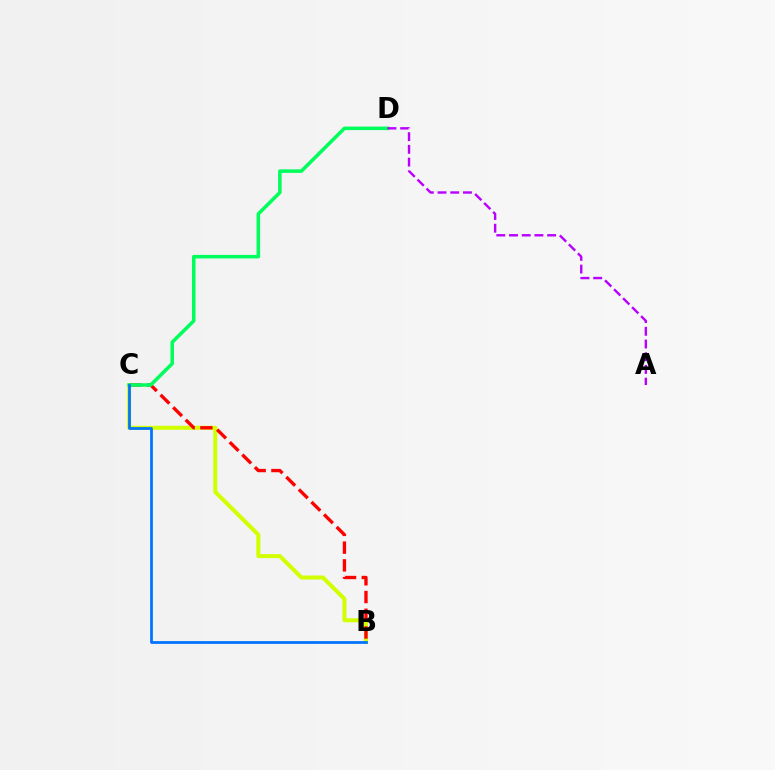{('B', 'C'): [{'color': '#d1ff00', 'line_style': 'solid', 'thickness': 2.89}, {'color': '#ff0000', 'line_style': 'dashed', 'thickness': 2.41}, {'color': '#0074ff', 'line_style': 'solid', 'thickness': 1.99}], ('C', 'D'): [{'color': '#00ff5c', 'line_style': 'solid', 'thickness': 2.55}], ('A', 'D'): [{'color': '#b900ff', 'line_style': 'dashed', 'thickness': 1.73}]}